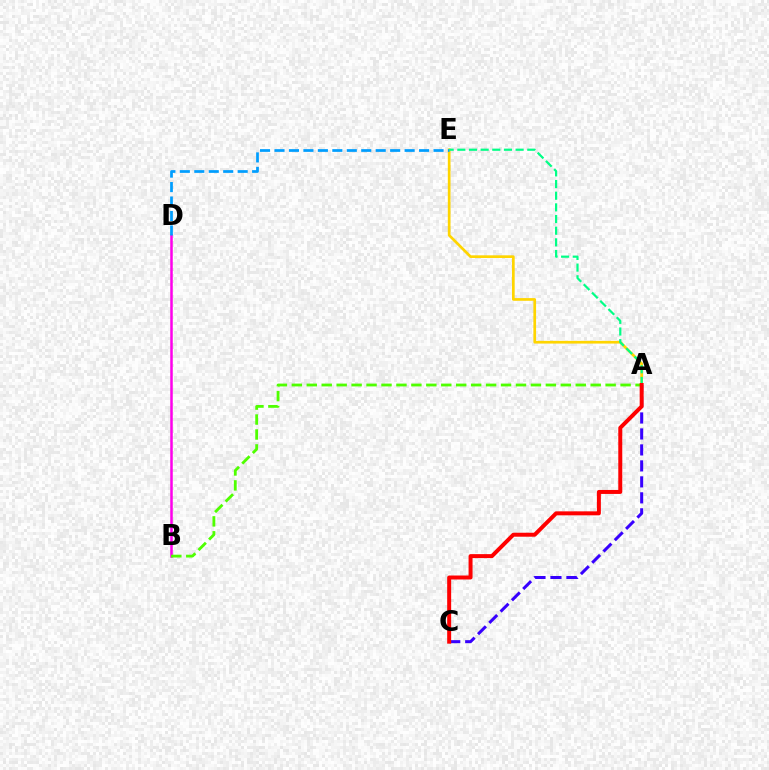{('B', 'D'): [{'color': '#ff00ed', 'line_style': 'solid', 'thickness': 1.81}], ('A', 'E'): [{'color': '#ffd500', 'line_style': 'solid', 'thickness': 1.94}, {'color': '#00ff86', 'line_style': 'dashed', 'thickness': 1.58}], ('A', 'B'): [{'color': '#4fff00', 'line_style': 'dashed', 'thickness': 2.03}], ('D', 'E'): [{'color': '#009eff', 'line_style': 'dashed', 'thickness': 1.96}], ('A', 'C'): [{'color': '#3700ff', 'line_style': 'dashed', 'thickness': 2.17}, {'color': '#ff0000', 'line_style': 'solid', 'thickness': 2.86}]}